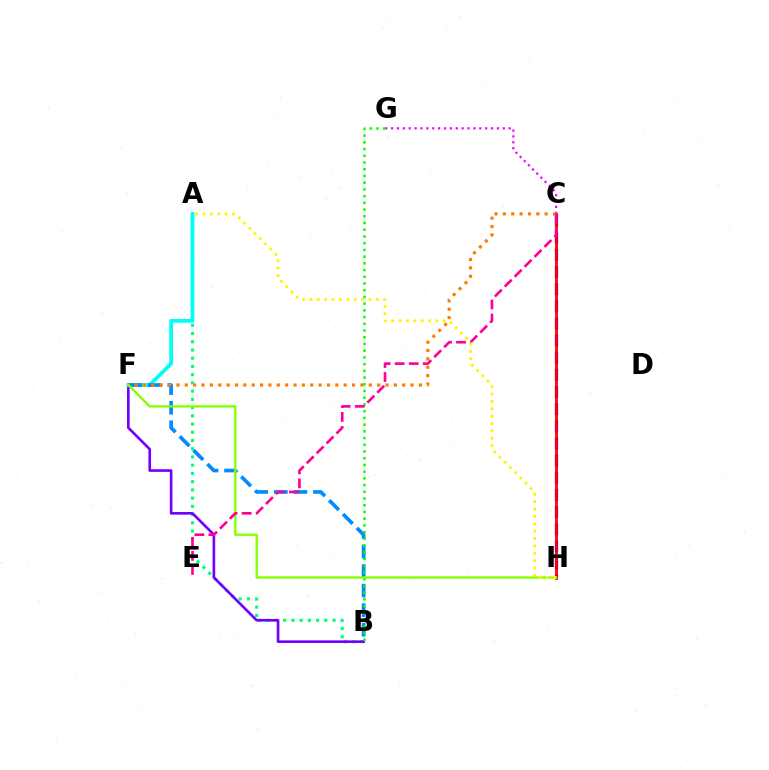{('C', 'H'): [{'color': '#0010ff', 'line_style': 'dashed', 'thickness': 2.33}, {'color': '#ff0000', 'line_style': 'solid', 'thickness': 1.99}], ('A', 'B'): [{'color': '#00ff74', 'line_style': 'dotted', 'thickness': 2.24}], ('B', 'F'): [{'color': '#7200ff', 'line_style': 'solid', 'thickness': 1.91}, {'color': '#008cff', 'line_style': 'dashed', 'thickness': 2.66}], ('A', 'F'): [{'color': '#00fff6', 'line_style': 'solid', 'thickness': 2.73}], ('C', 'G'): [{'color': '#ee00ff', 'line_style': 'dotted', 'thickness': 1.6}], ('C', 'F'): [{'color': '#ff7c00', 'line_style': 'dotted', 'thickness': 2.27}], ('B', 'G'): [{'color': '#08ff00', 'line_style': 'dotted', 'thickness': 1.83}], ('F', 'H'): [{'color': '#84ff00', 'line_style': 'solid', 'thickness': 1.7}], ('C', 'E'): [{'color': '#ff0094', 'line_style': 'dashed', 'thickness': 1.91}], ('A', 'H'): [{'color': '#fcf500', 'line_style': 'dotted', 'thickness': 2.0}]}